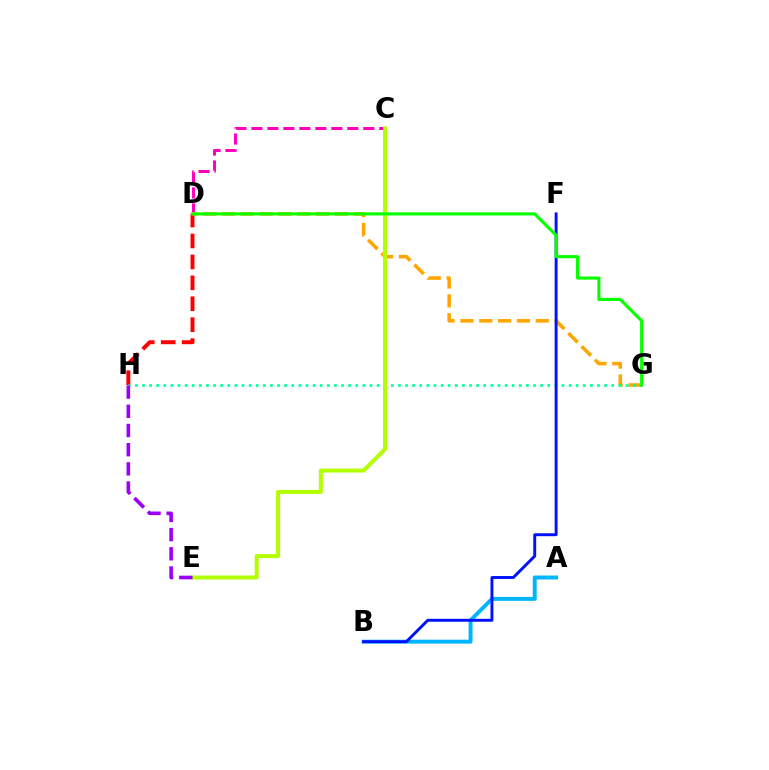{('C', 'D'): [{'color': '#ff00bd', 'line_style': 'dashed', 'thickness': 2.17}], ('D', 'H'): [{'color': '#ff0000', 'line_style': 'dashed', 'thickness': 2.84}], ('D', 'G'): [{'color': '#ffa500', 'line_style': 'dashed', 'thickness': 2.56}, {'color': '#08ff00', 'line_style': 'solid', 'thickness': 2.25}], ('G', 'H'): [{'color': '#00ff9d', 'line_style': 'dotted', 'thickness': 1.93}], ('A', 'B'): [{'color': '#00b5ff', 'line_style': 'solid', 'thickness': 2.83}], ('C', 'E'): [{'color': '#b3ff00', 'line_style': 'solid', 'thickness': 2.87}], ('B', 'F'): [{'color': '#0010ff', 'line_style': 'solid', 'thickness': 2.1}], ('E', 'H'): [{'color': '#9b00ff', 'line_style': 'dashed', 'thickness': 2.61}]}